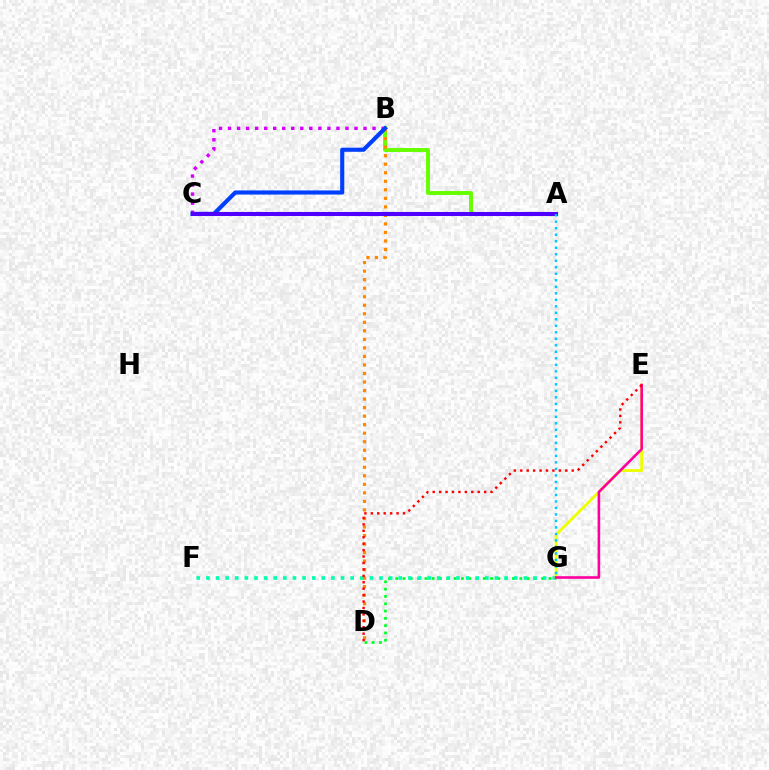{('B', 'C'): [{'color': '#d600ff', 'line_style': 'dotted', 'thickness': 2.45}, {'color': '#003fff', 'line_style': 'solid', 'thickness': 2.97}], ('A', 'B'): [{'color': '#66ff00', 'line_style': 'solid', 'thickness': 2.83}], ('D', 'G'): [{'color': '#00ff27', 'line_style': 'dotted', 'thickness': 1.98}], ('F', 'G'): [{'color': '#00ffaf', 'line_style': 'dotted', 'thickness': 2.61}], ('B', 'D'): [{'color': '#ff8800', 'line_style': 'dotted', 'thickness': 2.32}], ('E', 'G'): [{'color': '#eeff00', 'line_style': 'solid', 'thickness': 2.04}, {'color': '#ff00a0', 'line_style': 'solid', 'thickness': 1.88}], ('A', 'C'): [{'color': '#4f00ff', 'line_style': 'solid', 'thickness': 2.92}], ('D', 'E'): [{'color': '#ff0000', 'line_style': 'dotted', 'thickness': 1.75}], ('A', 'G'): [{'color': '#00c7ff', 'line_style': 'dotted', 'thickness': 1.77}]}